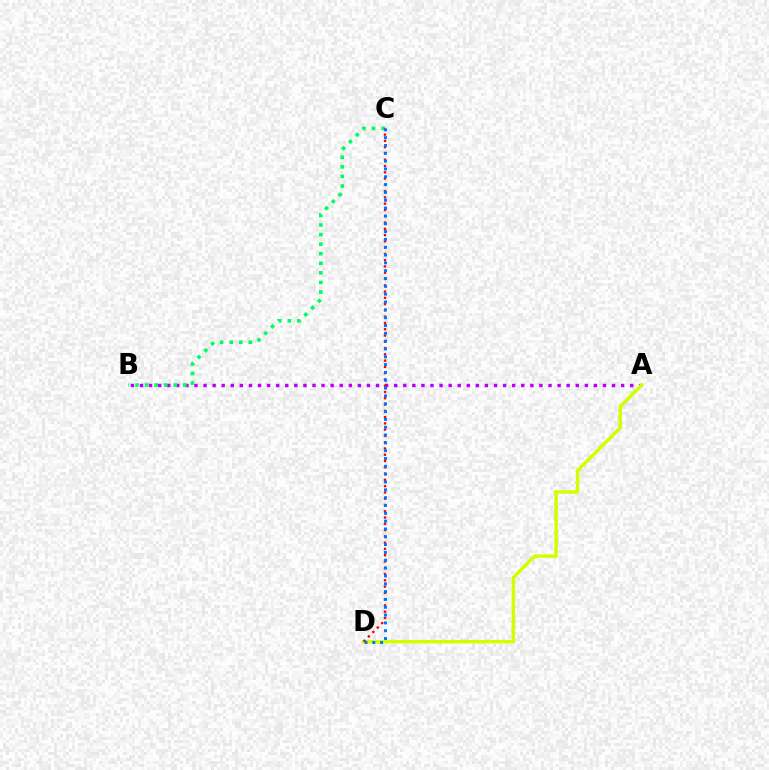{('A', 'B'): [{'color': '#b900ff', 'line_style': 'dotted', 'thickness': 2.47}], ('A', 'D'): [{'color': '#d1ff00', 'line_style': 'solid', 'thickness': 2.47}], ('B', 'C'): [{'color': '#00ff5c', 'line_style': 'dotted', 'thickness': 2.6}], ('C', 'D'): [{'color': '#ff0000', 'line_style': 'dotted', 'thickness': 1.71}, {'color': '#0074ff', 'line_style': 'dotted', 'thickness': 2.13}]}